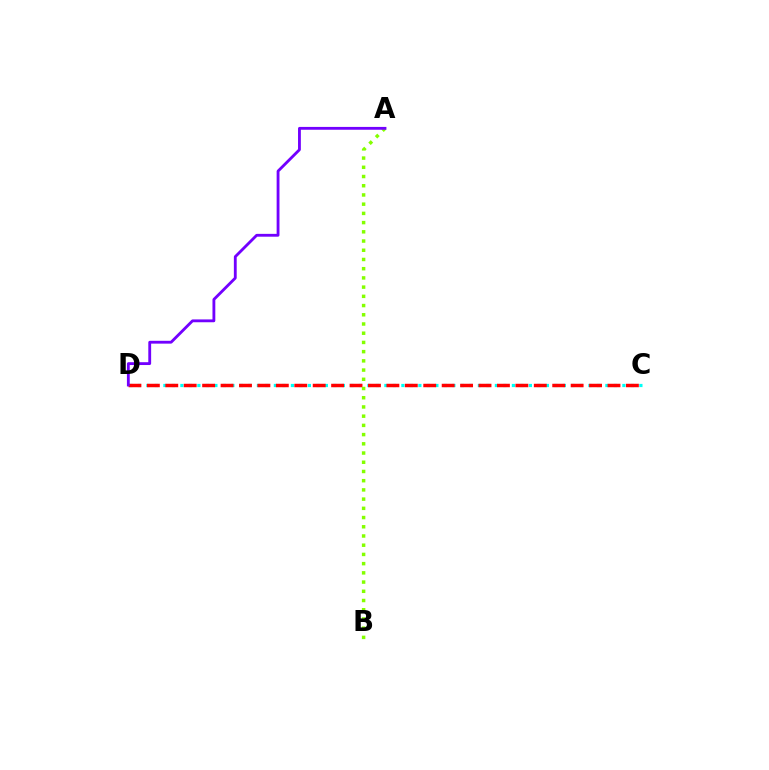{('C', 'D'): [{'color': '#00fff6', 'line_style': 'dotted', 'thickness': 2.31}, {'color': '#ff0000', 'line_style': 'dashed', 'thickness': 2.5}], ('A', 'B'): [{'color': '#84ff00', 'line_style': 'dotted', 'thickness': 2.5}], ('A', 'D'): [{'color': '#7200ff', 'line_style': 'solid', 'thickness': 2.04}]}